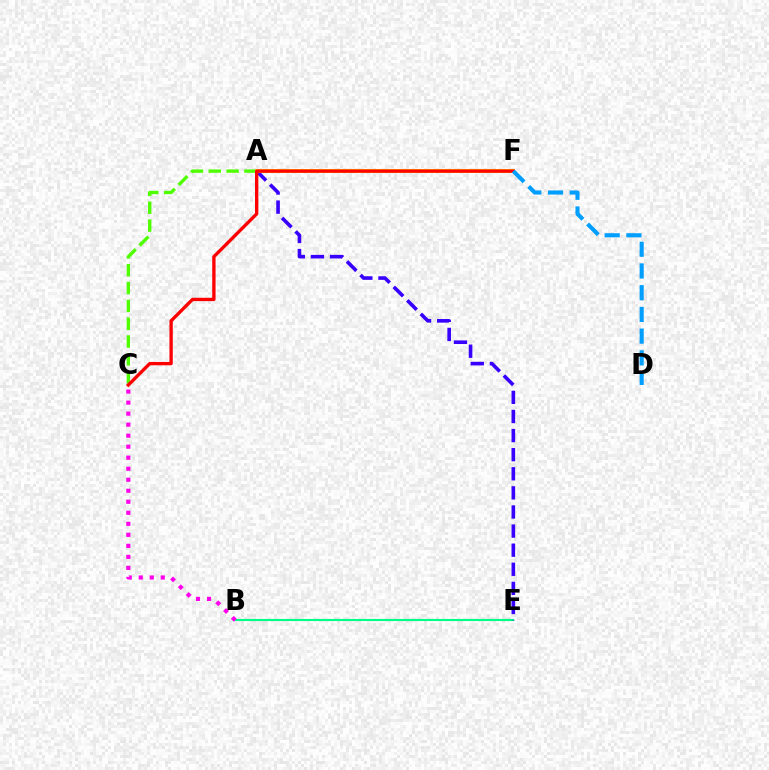{('B', 'E'): [{'color': '#00ff86', 'line_style': 'solid', 'thickness': 1.54}], ('A', 'C'): [{'color': '#4fff00', 'line_style': 'dashed', 'thickness': 2.42}], ('A', 'E'): [{'color': '#3700ff', 'line_style': 'dashed', 'thickness': 2.59}], ('A', 'F'): [{'color': '#ffd500', 'line_style': 'solid', 'thickness': 2.78}], ('B', 'C'): [{'color': '#ff00ed', 'line_style': 'dotted', 'thickness': 2.99}], ('C', 'F'): [{'color': '#ff0000', 'line_style': 'solid', 'thickness': 2.4}], ('D', 'F'): [{'color': '#009eff', 'line_style': 'dashed', 'thickness': 2.95}]}